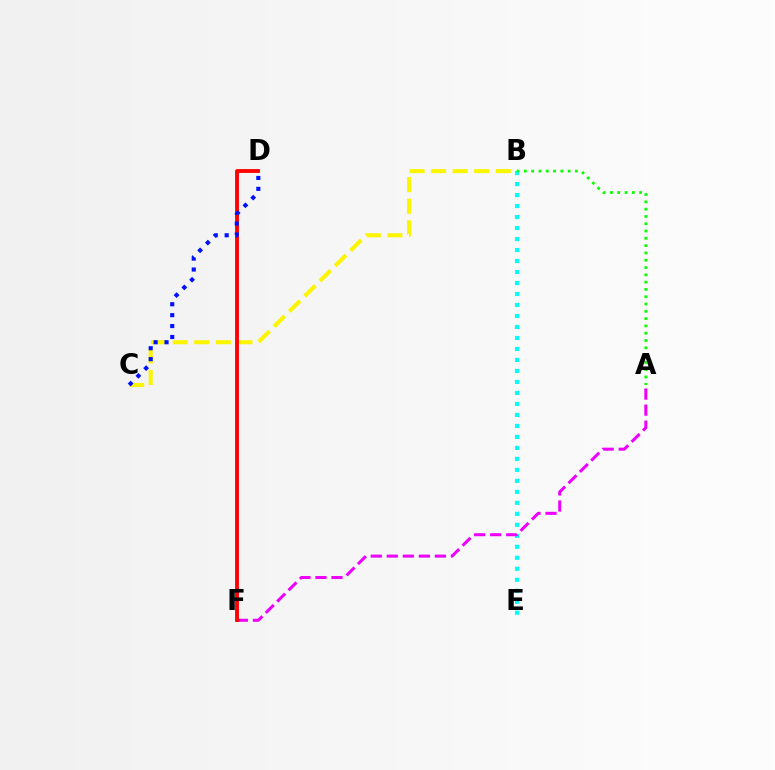{('B', 'E'): [{'color': '#00fff6', 'line_style': 'dotted', 'thickness': 2.99}], ('B', 'C'): [{'color': '#fcf500', 'line_style': 'dashed', 'thickness': 2.93}], ('A', 'F'): [{'color': '#ee00ff', 'line_style': 'dashed', 'thickness': 2.18}], ('D', 'F'): [{'color': '#ff0000', 'line_style': 'solid', 'thickness': 2.78}], ('C', 'D'): [{'color': '#0010ff', 'line_style': 'dotted', 'thickness': 2.97}], ('A', 'B'): [{'color': '#08ff00', 'line_style': 'dotted', 'thickness': 1.98}]}